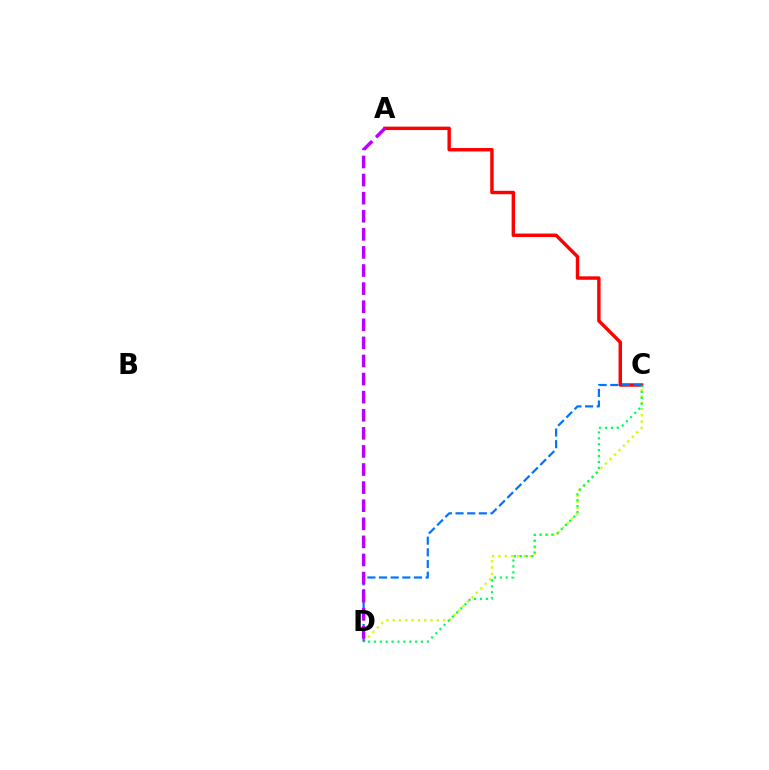{('C', 'D'): [{'color': '#d1ff00', 'line_style': 'dotted', 'thickness': 1.71}, {'color': '#00ff5c', 'line_style': 'dotted', 'thickness': 1.6}, {'color': '#0074ff', 'line_style': 'dashed', 'thickness': 1.58}], ('A', 'C'): [{'color': '#ff0000', 'line_style': 'solid', 'thickness': 2.47}], ('A', 'D'): [{'color': '#b900ff', 'line_style': 'dashed', 'thickness': 2.46}]}